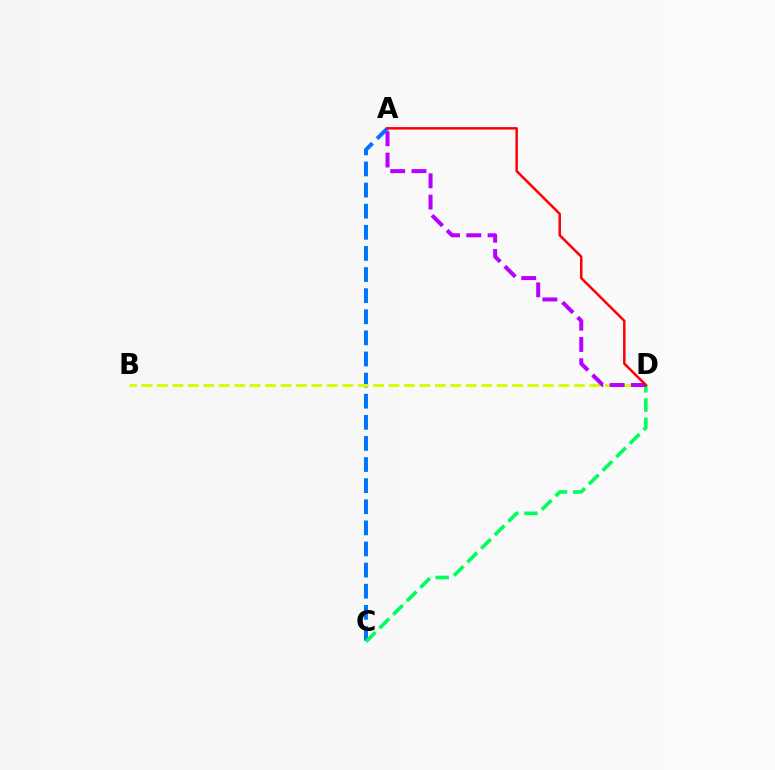{('A', 'C'): [{'color': '#0074ff', 'line_style': 'dashed', 'thickness': 2.87}], ('B', 'D'): [{'color': '#d1ff00', 'line_style': 'dashed', 'thickness': 2.1}], ('C', 'D'): [{'color': '#00ff5c', 'line_style': 'dashed', 'thickness': 2.61}], ('A', 'D'): [{'color': '#b900ff', 'line_style': 'dashed', 'thickness': 2.89}, {'color': '#ff0000', 'line_style': 'solid', 'thickness': 1.8}]}